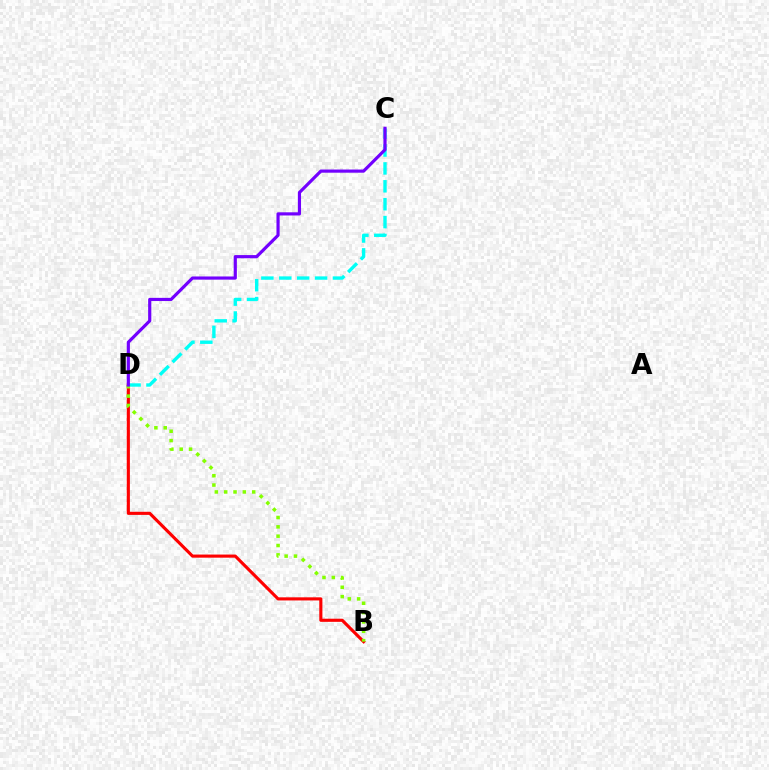{('B', 'D'): [{'color': '#ff0000', 'line_style': 'solid', 'thickness': 2.25}, {'color': '#84ff00', 'line_style': 'dotted', 'thickness': 2.54}], ('C', 'D'): [{'color': '#00fff6', 'line_style': 'dashed', 'thickness': 2.43}, {'color': '#7200ff', 'line_style': 'solid', 'thickness': 2.28}]}